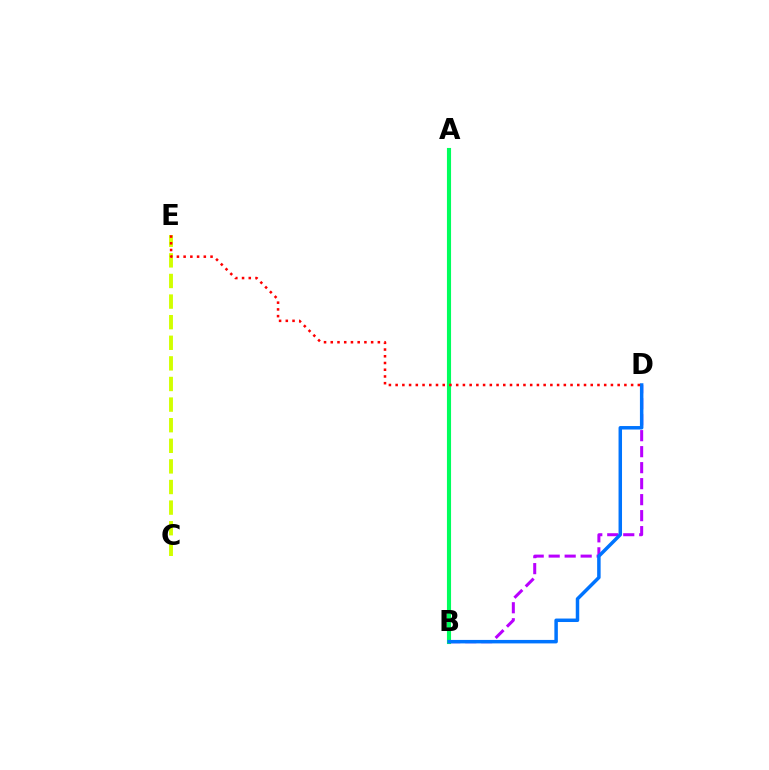{('B', 'D'): [{'color': '#b900ff', 'line_style': 'dashed', 'thickness': 2.17}, {'color': '#0074ff', 'line_style': 'solid', 'thickness': 2.51}], ('C', 'E'): [{'color': '#d1ff00', 'line_style': 'dashed', 'thickness': 2.8}], ('A', 'B'): [{'color': '#00ff5c', 'line_style': 'solid', 'thickness': 2.96}], ('D', 'E'): [{'color': '#ff0000', 'line_style': 'dotted', 'thickness': 1.83}]}